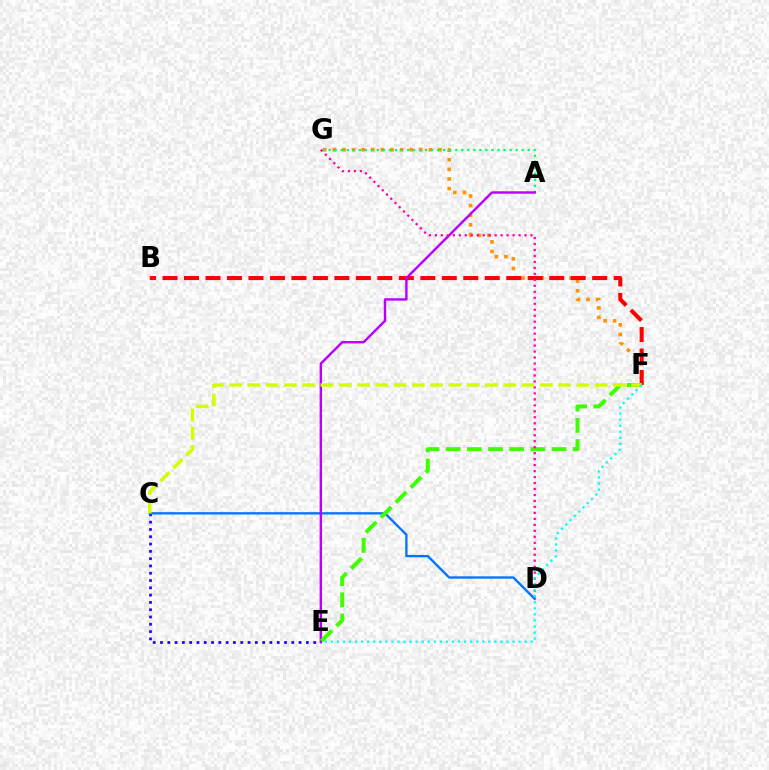{('F', 'G'): [{'color': '#ff9400', 'line_style': 'dotted', 'thickness': 2.61}], ('A', 'G'): [{'color': '#00ff5c', 'line_style': 'dotted', 'thickness': 1.64}], ('C', 'E'): [{'color': '#2500ff', 'line_style': 'dotted', 'thickness': 1.98}], ('C', 'D'): [{'color': '#0074ff', 'line_style': 'solid', 'thickness': 1.68}], ('B', 'F'): [{'color': '#ff0000', 'line_style': 'dashed', 'thickness': 2.92}], ('A', 'E'): [{'color': '#b900ff', 'line_style': 'solid', 'thickness': 1.73}], ('E', 'F'): [{'color': '#3dff00', 'line_style': 'dashed', 'thickness': 2.87}, {'color': '#00fff6', 'line_style': 'dotted', 'thickness': 1.65}], ('C', 'F'): [{'color': '#d1ff00', 'line_style': 'dashed', 'thickness': 2.48}], ('D', 'G'): [{'color': '#ff00ac', 'line_style': 'dotted', 'thickness': 1.62}]}